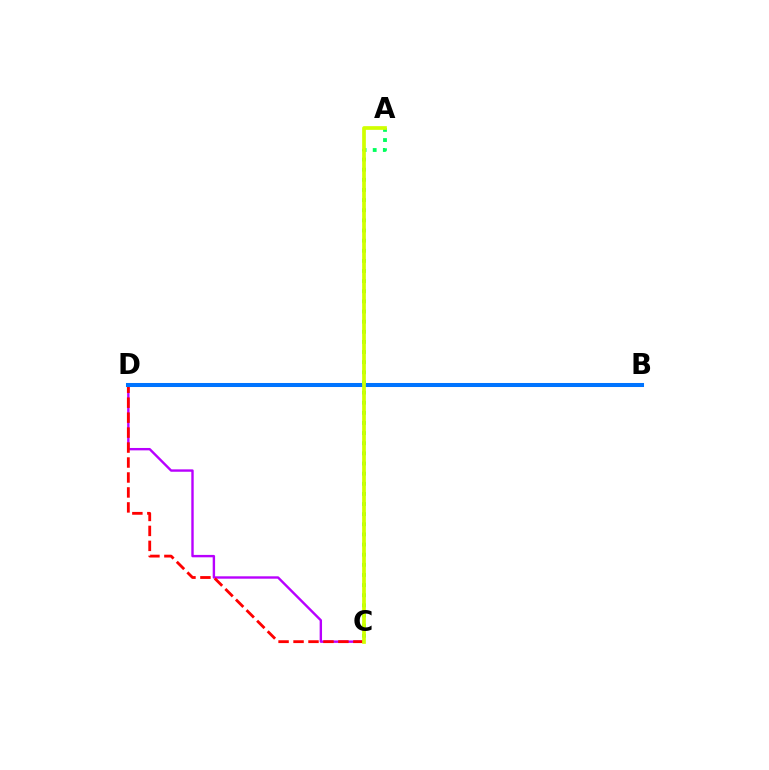{('C', 'D'): [{'color': '#b900ff', 'line_style': 'solid', 'thickness': 1.72}, {'color': '#ff0000', 'line_style': 'dashed', 'thickness': 2.03}], ('B', 'D'): [{'color': '#0074ff', 'line_style': 'solid', 'thickness': 2.91}], ('A', 'C'): [{'color': '#00ff5c', 'line_style': 'dotted', 'thickness': 2.75}, {'color': '#d1ff00', 'line_style': 'solid', 'thickness': 2.67}]}